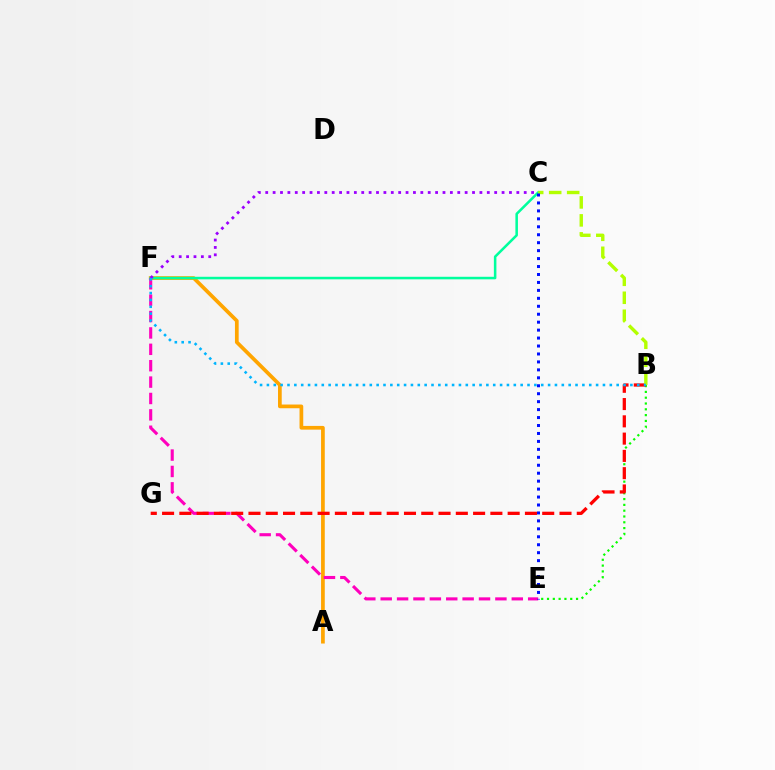{('B', 'E'): [{'color': '#08ff00', 'line_style': 'dotted', 'thickness': 1.58}], ('A', 'F'): [{'color': '#ffa500', 'line_style': 'solid', 'thickness': 2.67}], ('C', 'F'): [{'color': '#00ff9d', 'line_style': 'solid', 'thickness': 1.83}, {'color': '#9b00ff', 'line_style': 'dotted', 'thickness': 2.01}], ('E', 'F'): [{'color': '#ff00bd', 'line_style': 'dashed', 'thickness': 2.23}], ('B', 'G'): [{'color': '#ff0000', 'line_style': 'dashed', 'thickness': 2.35}], ('B', 'C'): [{'color': '#b3ff00', 'line_style': 'dashed', 'thickness': 2.44}], ('B', 'F'): [{'color': '#00b5ff', 'line_style': 'dotted', 'thickness': 1.86}], ('C', 'E'): [{'color': '#0010ff', 'line_style': 'dotted', 'thickness': 2.16}]}